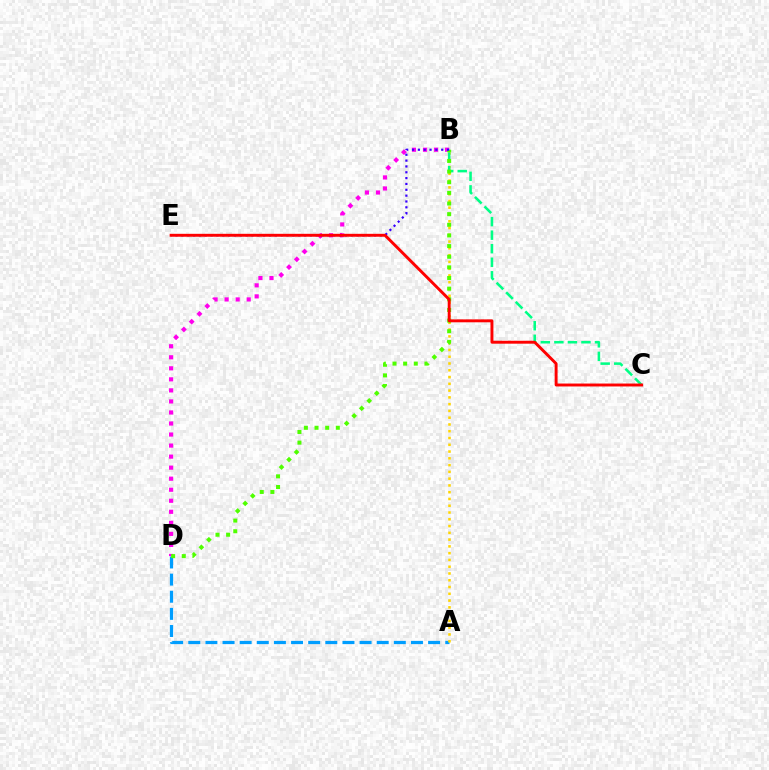{('A', 'D'): [{'color': '#009eff', 'line_style': 'dashed', 'thickness': 2.33}], ('A', 'B'): [{'color': '#ffd500', 'line_style': 'dotted', 'thickness': 1.84}], ('B', 'C'): [{'color': '#00ff86', 'line_style': 'dashed', 'thickness': 1.84}], ('B', 'D'): [{'color': '#ff00ed', 'line_style': 'dotted', 'thickness': 3.0}, {'color': '#4fff00', 'line_style': 'dotted', 'thickness': 2.89}], ('B', 'E'): [{'color': '#3700ff', 'line_style': 'dotted', 'thickness': 1.59}], ('C', 'E'): [{'color': '#ff0000', 'line_style': 'solid', 'thickness': 2.1}]}